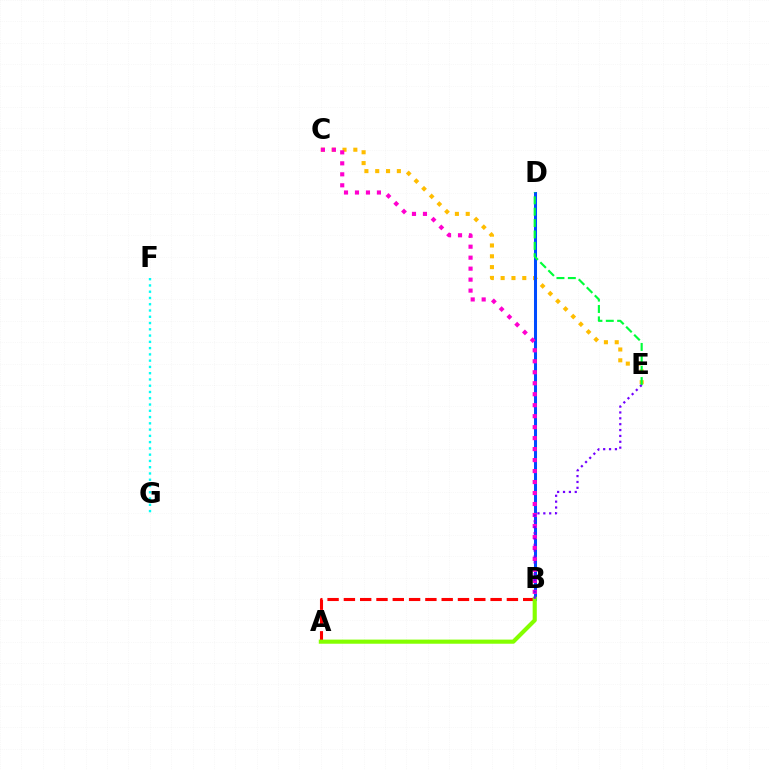{('C', 'E'): [{'color': '#ffbd00', 'line_style': 'dotted', 'thickness': 2.94}], ('A', 'B'): [{'color': '#ff0000', 'line_style': 'dashed', 'thickness': 2.21}, {'color': '#84ff00', 'line_style': 'solid', 'thickness': 2.97}], ('B', 'D'): [{'color': '#004bff', 'line_style': 'solid', 'thickness': 2.18}], ('F', 'G'): [{'color': '#00fff6', 'line_style': 'dotted', 'thickness': 1.7}], ('D', 'E'): [{'color': '#00ff39', 'line_style': 'dashed', 'thickness': 1.54}], ('B', 'C'): [{'color': '#ff00cf', 'line_style': 'dotted', 'thickness': 2.98}], ('B', 'E'): [{'color': '#7200ff', 'line_style': 'dotted', 'thickness': 1.59}]}